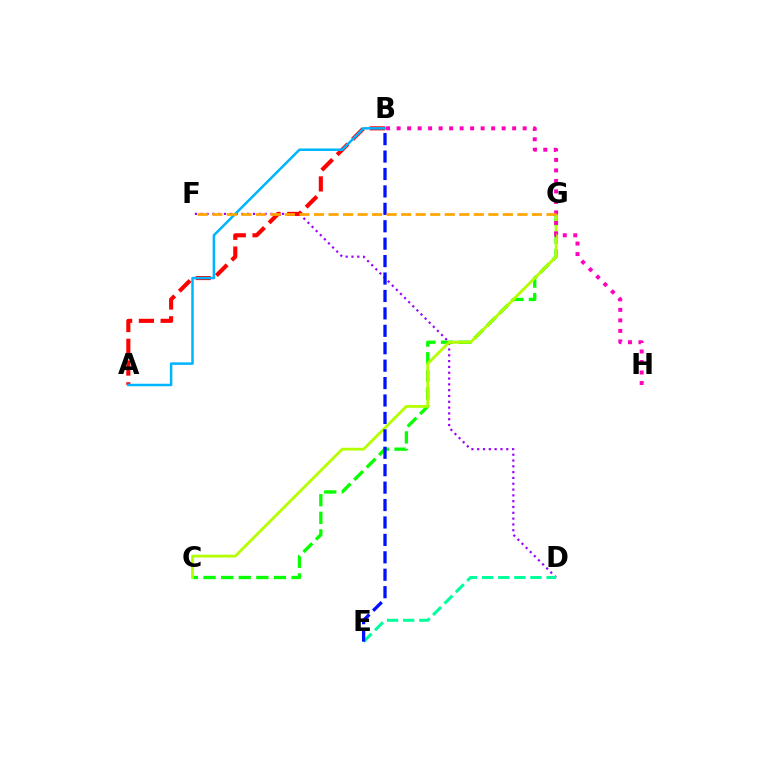{('D', 'F'): [{'color': '#9b00ff', 'line_style': 'dotted', 'thickness': 1.58}], ('A', 'B'): [{'color': '#ff0000', 'line_style': 'dashed', 'thickness': 2.96}, {'color': '#00b5ff', 'line_style': 'solid', 'thickness': 1.81}], ('C', 'G'): [{'color': '#08ff00', 'line_style': 'dashed', 'thickness': 2.39}, {'color': '#b3ff00', 'line_style': 'solid', 'thickness': 2.03}], ('D', 'E'): [{'color': '#00ff9d', 'line_style': 'dashed', 'thickness': 2.19}], ('B', 'H'): [{'color': '#ff00bd', 'line_style': 'dotted', 'thickness': 2.85}], ('B', 'E'): [{'color': '#0010ff', 'line_style': 'dashed', 'thickness': 2.37}], ('F', 'G'): [{'color': '#ffa500', 'line_style': 'dashed', 'thickness': 1.97}]}